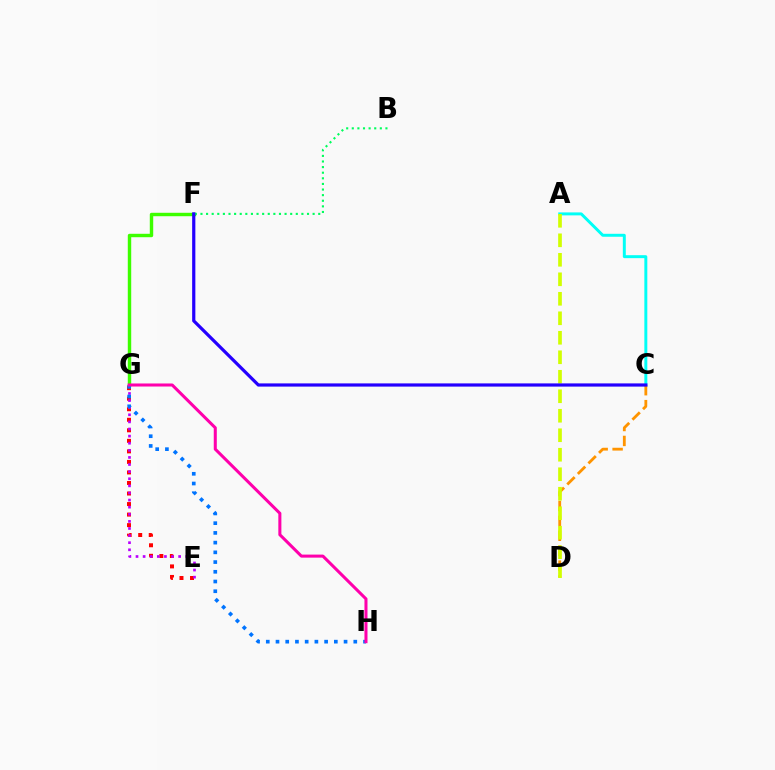{('A', 'C'): [{'color': '#00fff6', 'line_style': 'solid', 'thickness': 2.13}], ('F', 'G'): [{'color': '#3dff00', 'line_style': 'solid', 'thickness': 2.47}], ('C', 'D'): [{'color': '#ff9400', 'line_style': 'dashed', 'thickness': 2.03}], ('E', 'G'): [{'color': '#ff0000', 'line_style': 'dotted', 'thickness': 2.86}, {'color': '#b900ff', 'line_style': 'dotted', 'thickness': 1.93}], ('A', 'D'): [{'color': '#d1ff00', 'line_style': 'dashed', 'thickness': 2.65}], ('B', 'F'): [{'color': '#00ff5c', 'line_style': 'dotted', 'thickness': 1.52}], ('G', 'H'): [{'color': '#0074ff', 'line_style': 'dotted', 'thickness': 2.64}, {'color': '#ff00ac', 'line_style': 'solid', 'thickness': 2.19}], ('C', 'F'): [{'color': '#2500ff', 'line_style': 'solid', 'thickness': 2.31}]}